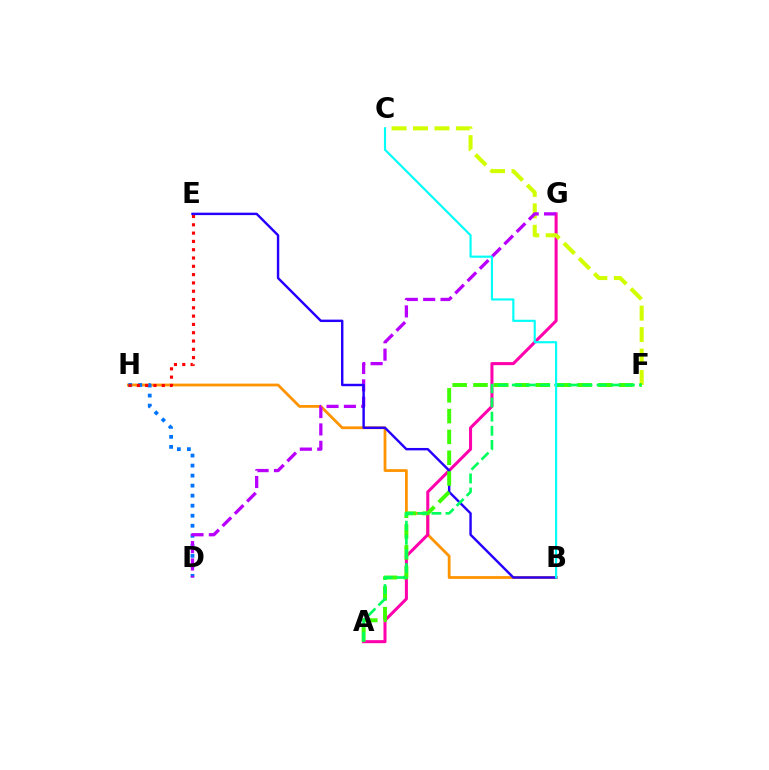{('B', 'H'): [{'color': '#ff9400', 'line_style': 'solid', 'thickness': 2.0}], ('D', 'H'): [{'color': '#0074ff', 'line_style': 'dotted', 'thickness': 2.72}], ('A', 'G'): [{'color': '#ff00ac', 'line_style': 'solid', 'thickness': 2.19}], ('C', 'F'): [{'color': '#d1ff00', 'line_style': 'dashed', 'thickness': 2.91}], ('D', 'G'): [{'color': '#b900ff', 'line_style': 'dashed', 'thickness': 2.36}], ('E', 'H'): [{'color': '#ff0000', 'line_style': 'dotted', 'thickness': 2.26}], ('B', 'E'): [{'color': '#2500ff', 'line_style': 'solid', 'thickness': 1.74}], ('A', 'F'): [{'color': '#3dff00', 'line_style': 'dashed', 'thickness': 2.83}, {'color': '#00ff5c', 'line_style': 'dashed', 'thickness': 1.92}], ('B', 'C'): [{'color': '#00fff6', 'line_style': 'solid', 'thickness': 1.55}]}